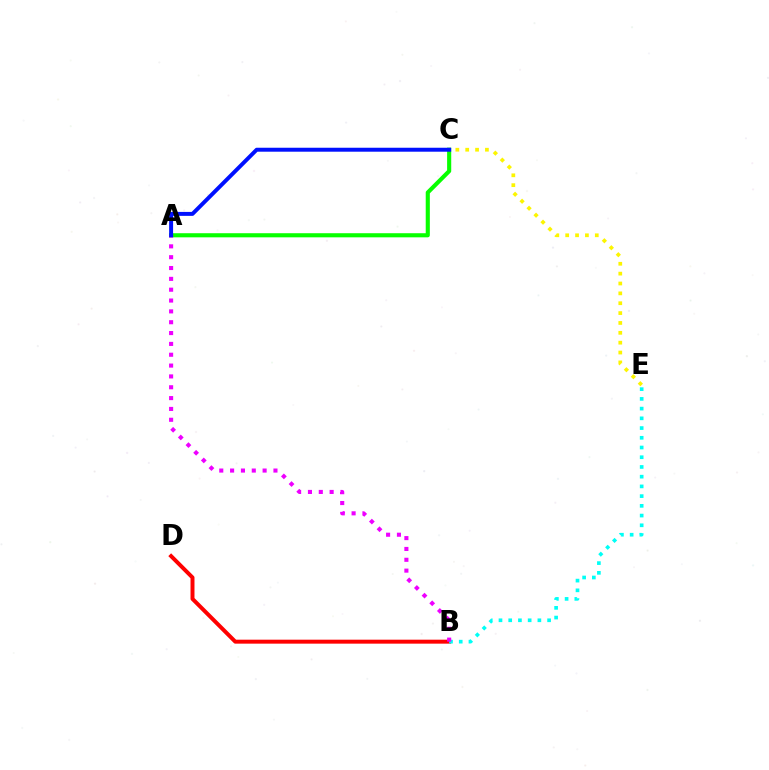{('B', 'D'): [{'color': '#ff0000', 'line_style': 'solid', 'thickness': 2.86}], ('C', 'E'): [{'color': '#fcf500', 'line_style': 'dotted', 'thickness': 2.68}], ('A', 'C'): [{'color': '#08ff00', 'line_style': 'solid', 'thickness': 2.96}, {'color': '#0010ff', 'line_style': 'solid', 'thickness': 2.85}], ('B', 'E'): [{'color': '#00fff6', 'line_style': 'dotted', 'thickness': 2.64}], ('A', 'B'): [{'color': '#ee00ff', 'line_style': 'dotted', 'thickness': 2.94}]}